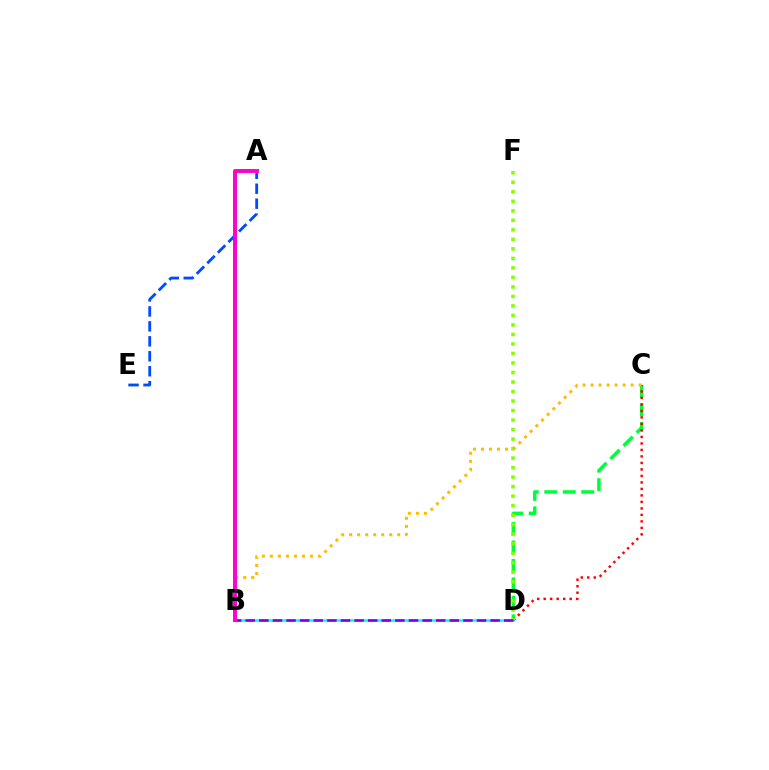{('A', 'E'): [{'color': '#004bff', 'line_style': 'dashed', 'thickness': 2.03}], ('C', 'D'): [{'color': '#00ff39', 'line_style': 'dashed', 'thickness': 2.51}, {'color': '#ff0000', 'line_style': 'dotted', 'thickness': 1.77}], ('D', 'F'): [{'color': '#84ff00', 'line_style': 'dotted', 'thickness': 2.58}], ('B', 'D'): [{'color': '#00fff6', 'line_style': 'solid', 'thickness': 1.84}, {'color': '#7200ff', 'line_style': 'dashed', 'thickness': 1.85}], ('B', 'C'): [{'color': '#ffbd00', 'line_style': 'dotted', 'thickness': 2.18}], ('A', 'B'): [{'color': '#ff00cf', 'line_style': 'solid', 'thickness': 2.85}]}